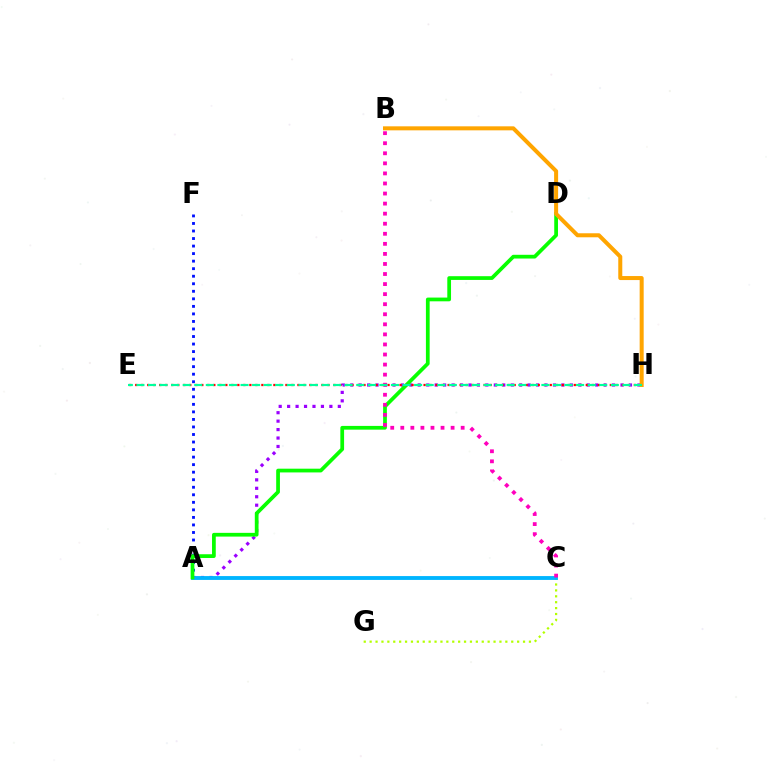{('C', 'G'): [{'color': '#b3ff00', 'line_style': 'dotted', 'thickness': 1.6}], ('A', 'F'): [{'color': '#0010ff', 'line_style': 'dotted', 'thickness': 2.05}], ('A', 'H'): [{'color': '#9b00ff', 'line_style': 'dotted', 'thickness': 2.3}], ('A', 'C'): [{'color': '#00b5ff', 'line_style': 'solid', 'thickness': 2.77}], ('A', 'D'): [{'color': '#08ff00', 'line_style': 'solid', 'thickness': 2.69}], ('E', 'H'): [{'color': '#ff0000', 'line_style': 'dotted', 'thickness': 1.63}, {'color': '#00ff9d', 'line_style': 'dashed', 'thickness': 1.57}], ('B', 'H'): [{'color': '#ffa500', 'line_style': 'solid', 'thickness': 2.89}], ('B', 'C'): [{'color': '#ff00bd', 'line_style': 'dotted', 'thickness': 2.73}]}